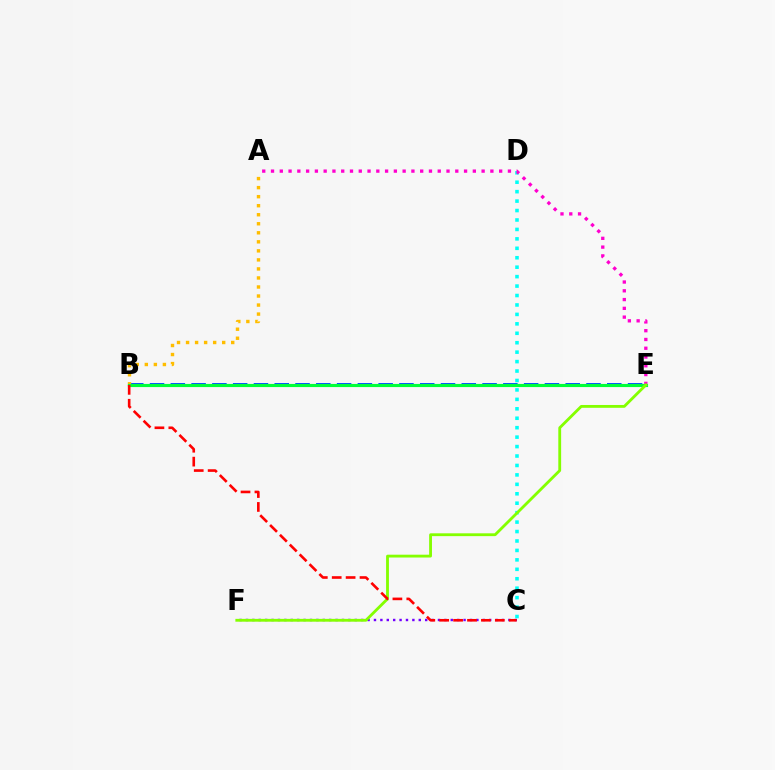{('C', 'F'): [{'color': '#7200ff', 'line_style': 'dotted', 'thickness': 1.74}], ('B', 'E'): [{'color': '#004bff', 'line_style': 'dashed', 'thickness': 2.82}, {'color': '#00ff39', 'line_style': 'solid', 'thickness': 2.26}], ('A', 'B'): [{'color': '#ffbd00', 'line_style': 'dotted', 'thickness': 2.45}], ('C', 'D'): [{'color': '#00fff6', 'line_style': 'dotted', 'thickness': 2.57}], ('A', 'E'): [{'color': '#ff00cf', 'line_style': 'dotted', 'thickness': 2.38}], ('E', 'F'): [{'color': '#84ff00', 'line_style': 'solid', 'thickness': 2.04}], ('B', 'C'): [{'color': '#ff0000', 'line_style': 'dashed', 'thickness': 1.89}]}